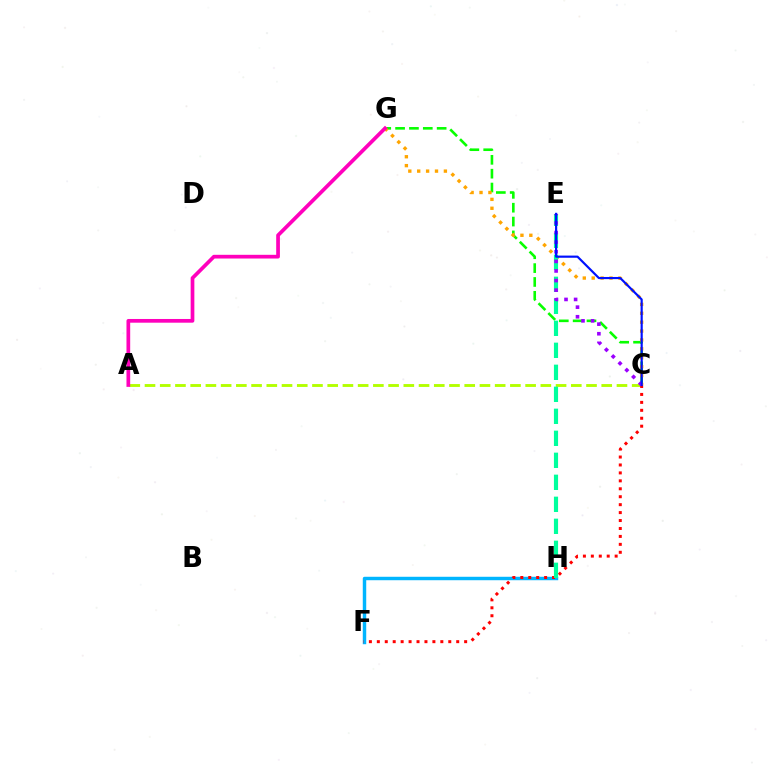{('C', 'G'): [{'color': '#08ff00', 'line_style': 'dashed', 'thickness': 1.88}, {'color': '#ffa500', 'line_style': 'dotted', 'thickness': 2.42}], ('F', 'H'): [{'color': '#00b5ff', 'line_style': 'solid', 'thickness': 2.48}], ('A', 'C'): [{'color': '#b3ff00', 'line_style': 'dashed', 'thickness': 2.07}], ('C', 'F'): [{'color': '#ff0000', 'line_style': 'dotted', 'thickness': 2.16}], ('E', 'H'): [{'color': '#00ff9d', 'line_style': 'dashed', 'thickness': 2.99}], ('C', 'E'): [{'color': '#9b00ff', 'line_style': 'dotted', 'thickness': 2.61}, {'color': '#0010ff', 'line_style': 'solid', 'thickness': 1.56}], ('A', 'G'): [{'color': '#ff00bd', 'line_style': 'solid', 'thickness': 2.67}]}